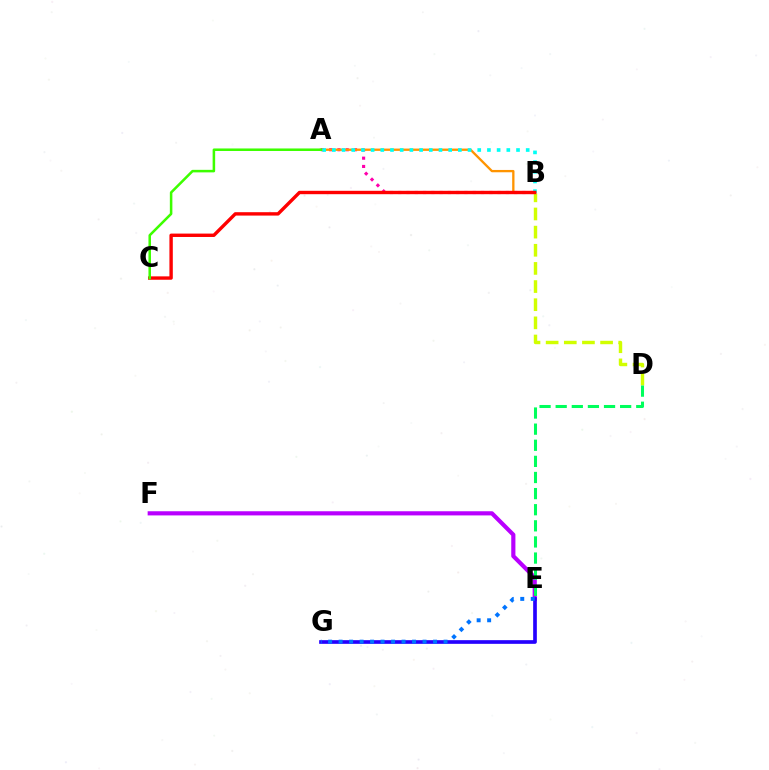{('E', 'F'): [{'color': '#b900ff', 'line_style': 'solid', 'thickness': 2.99}], ('B', 'D'): [{'color': '#d1ff00', 'line_style': 'dashed', 'thickness': 2.47}], ('A', 'B'): [{'color': '#ff00ac', 'line_style': 'dotted', 'thickness': 2.25}, {'color': '#ff9400', 'line_style': 'solid', 'thickness': 1.67}, {'color': '#00fff6', 'line_style': 'dotted', 'thickness': 2.63}], ('D', 'E'): [{'color': '#00ff5c', 'line_style': 'dashed', 'thickness': 2.19}], ('E', 'G'): [{'color': '#2500ff', 'line_style': 'solid', 'thickness': 2.65}, {'color': '#0074ff', 'line_style': 'dotted', 'thickness': 2.85}], ('B', 'C'): [{'color': '#ff0000', 'line_style': 'solid', 'thickness': 2.44}], ('A', 'C'): [{'color': '#3dff00', 'line_style': 'solid', 'thickness': 1.82}]}